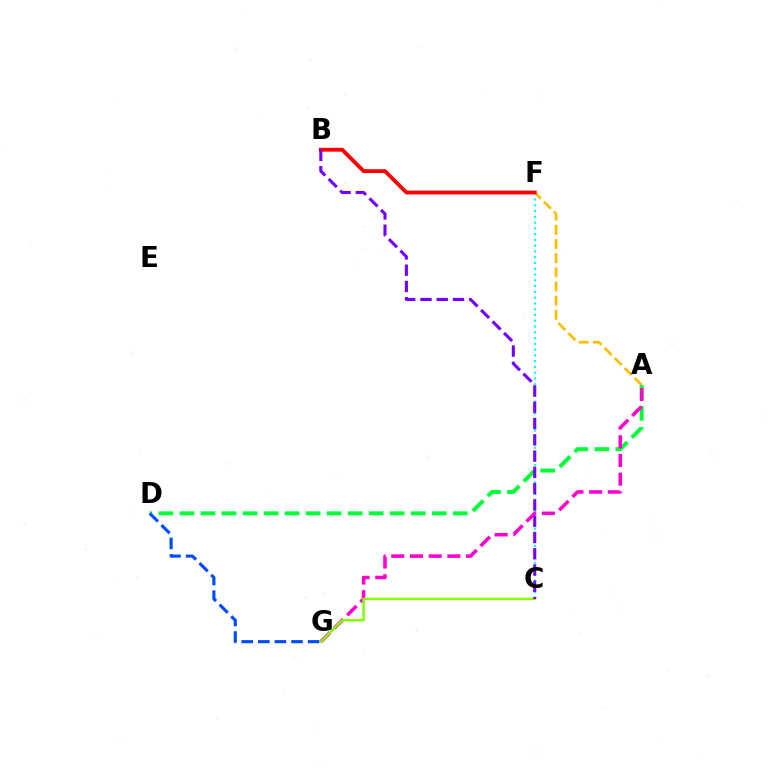{('A', 'D'): [{'color': '#00ff39', 'line_style': 'dashed', 'thickness': 2.86}], ('C', 'F'): [{'color': '#00fff6', 'line_style': 'dotted', 'thickness': 1.57}], ('A', 'G'): [{'color': '#ff00cf', 'line_style': 'dashed', 'thickness': 2.54}], ('D', 'G'): [{'color': '#004bff', 'line_style': 'dashed', 'thickness': 2.25}], ('A', 'F'): [{'color': '#ffbd00', 'line_style': 'dashed', 'thickness': 1.92}], ('C', 'G'): [{'color': '#84ff00', 'line_style': 'solid', 'thickness': 1.74}], ('B', 'F'): [{'color': '#ff0000', 'line_style': 'solid', 'thickness': 2.76}], ('B', 'C'): [{'color': '#7200ff', 'line_style': 'dashed', 'thickness': 2.21}]}